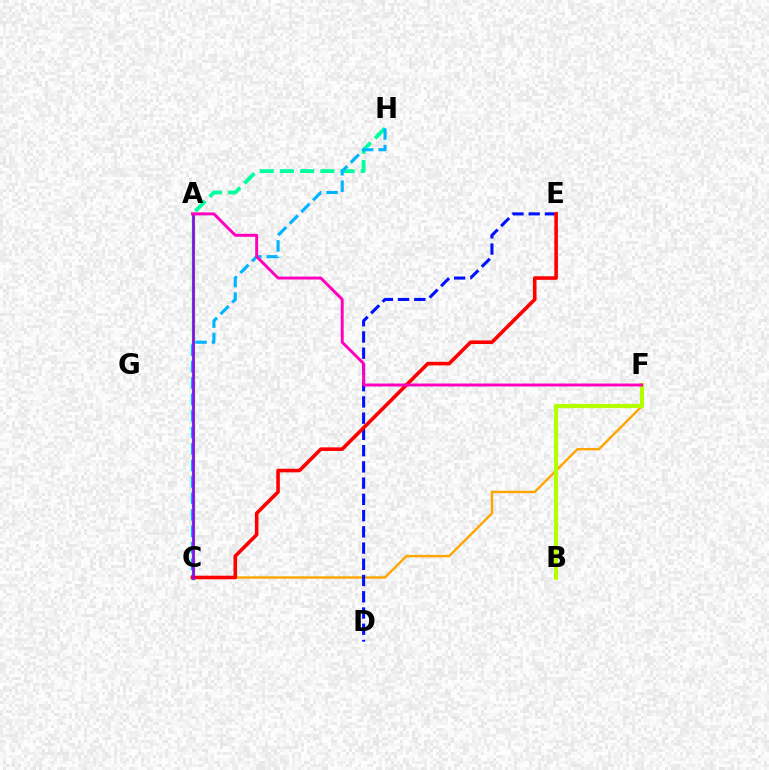{('C', 'F'): [{'color': '#ffa500', 'line_style': 'solid', 'thickness': 1.72}], ('A', 'C'): [{'color': '#08ff00', 'line_style': 'solid', 'thickness': 2.37}, {'color': '#9b00ff', 'line_style': 'solid', 'thickness': 1.84}], ('A', 'H'): [{'color': '#00ff9d', 'line_style': 'dashed', 'thickness': 2.75}], ('D', 'E'): [{'color': '#0010ff', 'line_style': 'dashed', 'thickness': 2.21}], ('C', 'H'): [{'color': '#00b5ff', 'line_style': 'dashed', 'thickness': 2.24}], ('C', 'E'): [{'color': '#ff0000', 'line_style': 'solid', 'thickness': 2.59}], ('B', 'F'): [{'color': '#b3ff00', 'line_style': 'solid', 'thickness': 2.98}], ('A', 'F'): [{'color': '#ff00bd', 'line_style': 'solid', 'thickness': 2.12}]}